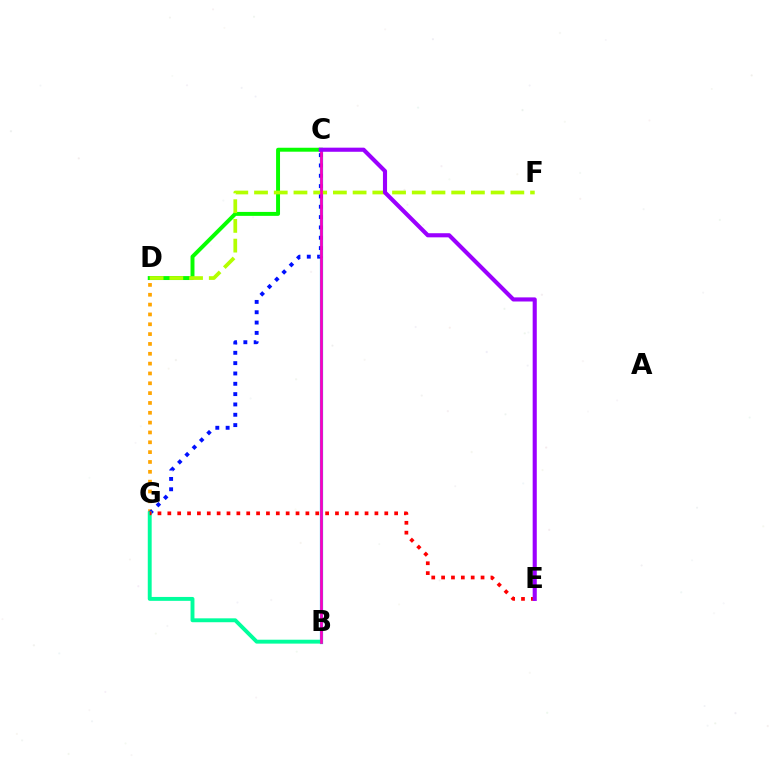{('D', 'G'): [{'color': '#ffa500', 'line_style': 'dotted', 'thickness': 2.67}], ('C', 'D'): [{'color': '#08ff00', 'line_style': 'solid', 'thickness': 2.84}], ('B', 'C'): [{'color': '#00b5ff', 'line_style': 'solid', 'thickness': 2.31}, {'color': '#ff00bd', 'line_style': 'solid', 'thickness': 1.94}], ('D', 'F'): [{'color': '#b3ff00', 'line_style': 'dashed', 'thickness': 2.68}], ('C', 'G'): [{'color': '#0010ff', 'line_style': 'dotted', 'thickness': 2.81}], ('B', 'G'): [{'color': '#00ff9d', 'line_style': 'solid', 'thickness': 2.81}], ('E', 'G'): [{'color': '#ff0000', 'line_style': 'dotted', 'thickness': 2.68}], ('C', 'E'): [{'color': '#9b00ff', 'line_style': 'solid', 'thickness': 2.96}]}